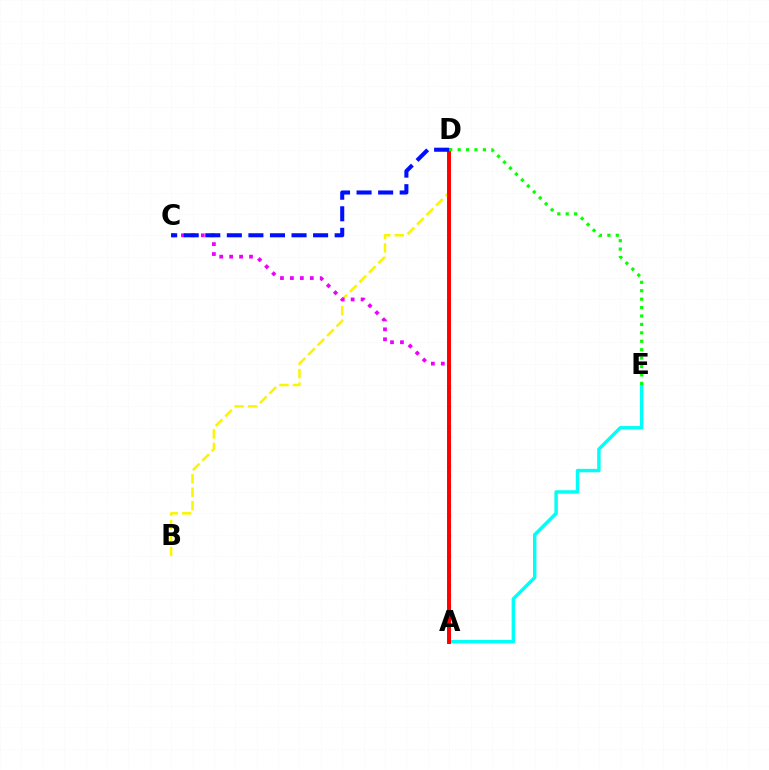{('B', 'D'): [{'color': '#fcf500', 'line_style': 'dashed', 'thickness': 1.82}], ('A', 'C'): [{'color': '#ee00ff', 'line_style': 'dotted', 'thickness': 2.7}], ('A', 'E'): [{'color': '#00fff6', 'line_style': 'solid', 'thickness': 2.47}], ('A', 'D'): [{'color': '#ff0000', 'line_style': 'solid', 'thickness': 2.83}], ('C', 'D'): [{'color': '#0010ff', 'line_style': 'dashed', 'thickness': 2.93}], ('D', 'E'): [{'color': '#08ff00', 'line_style': 'dotted', 'thickness': 2.29}]}